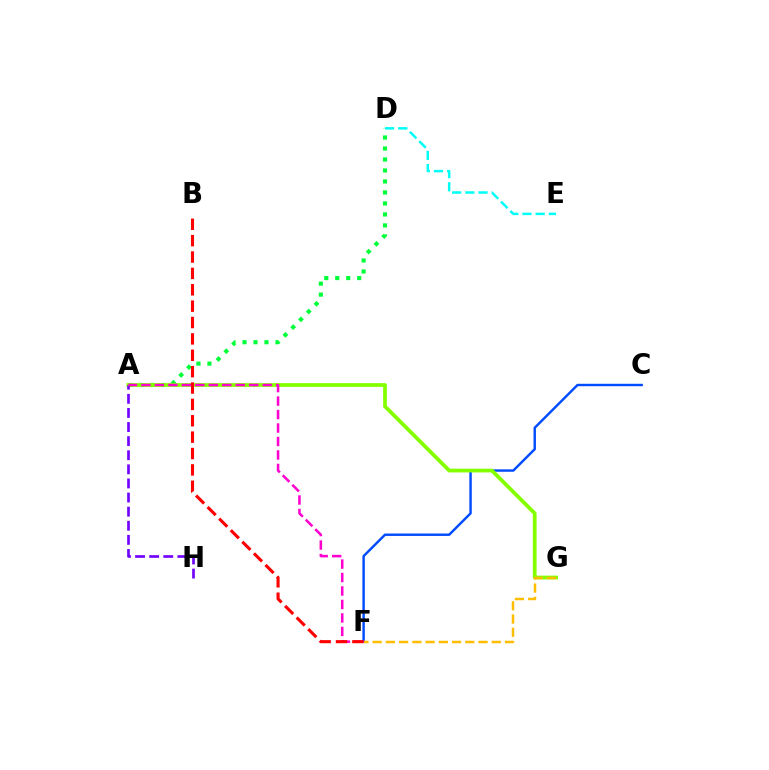{('A', 'D'): [{'color': '#00ff39', 'line_style': 'dotted', 'thickness': 2.98}], ('C', 'F'): [{'color': '#004bff', 'line_style': 'solid', 'thickness': 1.75}], ('D', 'E'): [{'color': '#00fff6', 'line_style': 'dashed', 'thickness': 1.79}], ('A', 'G'): [{'color': '#84ff00', 'line_style': 'solid', 'thickness': 2.7}], ('A', 'H'): [{'color': '#7200ff', 'line_style': 'dashed', 'thickness': 1.92}], ('A', 'F'): [{'color': '#ff00cf', 'line_style': 'dashed', 'thickness': 1.83}], ('B', 'F'): [{'color': '#ff0000', 'line_style': 'dashed', 'thickness': 2.22}], ('F', 'G'): [{'color': '#ffbd00', 'line_style': 'dashed', 'thickness': 1.8}]}